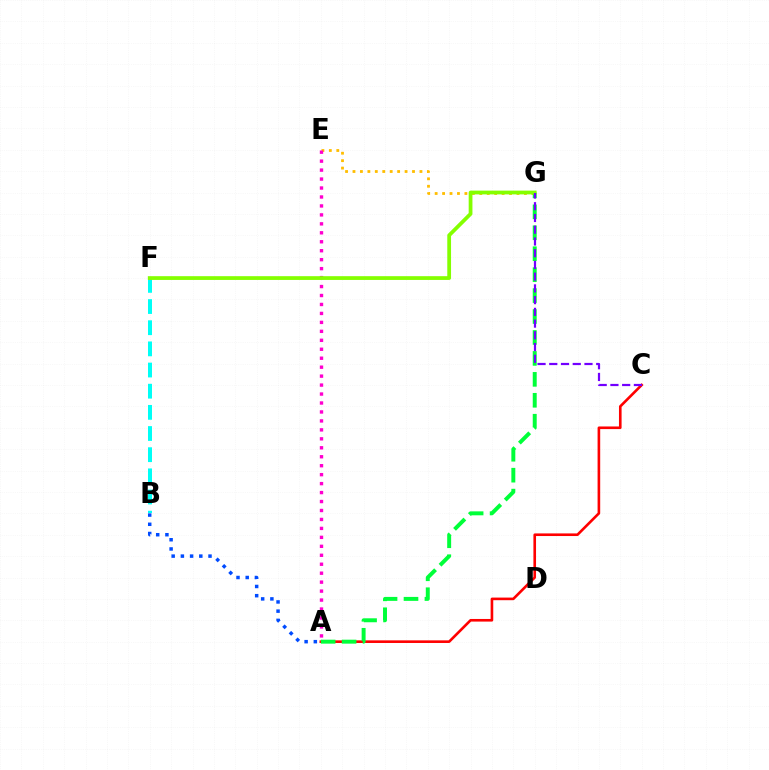{('E', 'G'): [{'color': '#ffbd00', 'line_style': 'dotted', 'thickness': 2.02}], ('A', 'C'): [{'color': '#ff0000', 'line_style': 'solid', 'thickness': 1.89}], ('A', 'E'): [{'color': '#ff00cf', 'line_style': 'dotted', 'thickness': 2.43}], ('B', 'F'): [{'color': '#00fff6', 'line_style': 'dashed', 'thickness': 2.87}], ('A', 'G'): [{'color': '#00ff39', 'line_style': 'dashed', 'thickness': 2.84}], ('A', 'B'): [{'color': '#004bff', 'line_style': 'dotted', 'thickness': 2.5}], ('F', 'G'): [{'color': '#84ff00', 'line_style': 'solid', 'thickness': 2.71}], ('C', 'G'): [{'color': '#7200ff', 'line_style': 'dashed', 'thickness': 1.59}]}